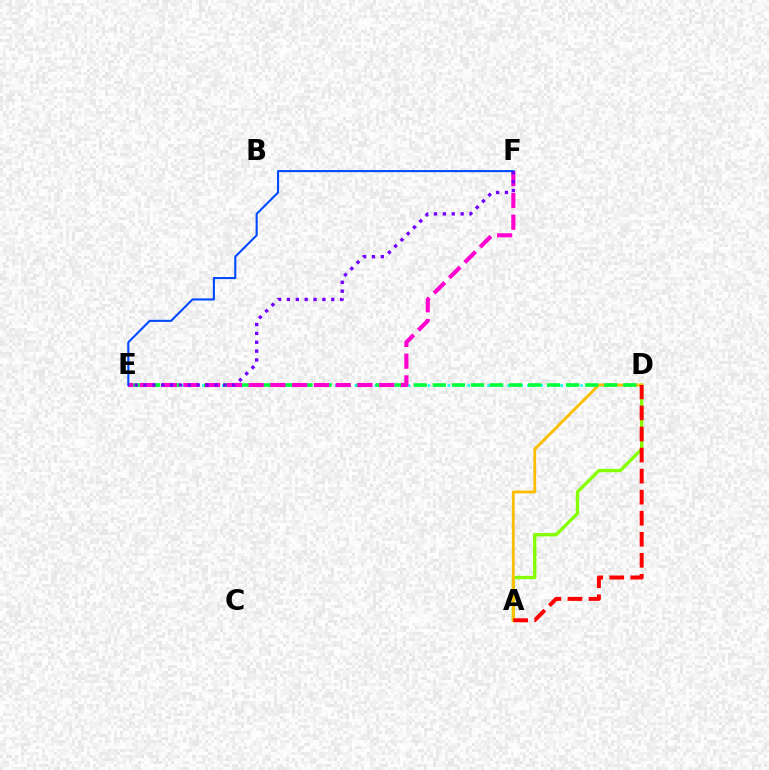{('D', 'E'): [{'color': '#00fff6', 'line_style': 'dotted', 'thickness': 1.8}, {'color': '#00ff39', 'line_style': 'dashed', 'thickness': 2.59}], ('A', 'D'): [{'color': '#84ff00', 'line_style': 'solid', 'thickness': 2.39}, {'color': '#ffbd00', 'line_style': 'solid', 'thickness': 2.04}, {'color': '#ff0000', 'line_style': 'dashed', 'thickness': 2.86}], ('E', 'F'): [{'color': '#ff00cf', 'line_style': 'dashed', 'thickness': 2.96}, {'color': '#004bff', 'line_style': 'solid', 'thickness': 1.51}, {'color': '#7200ff', 'line_style': 'dotted', 'thickness': 2.41}]}